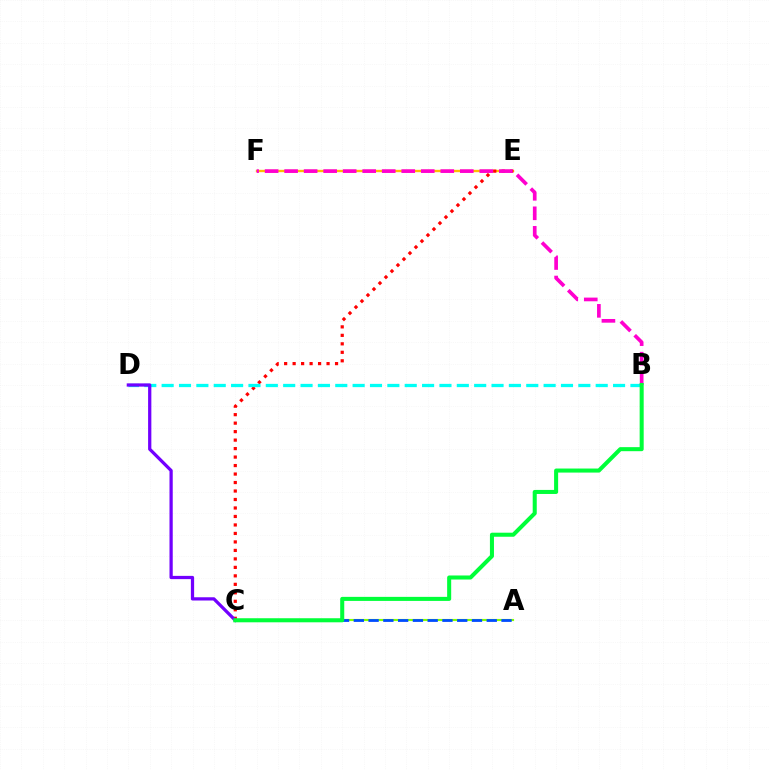{('E', 'F'): [{'color': '#ffbd00', 'line_style': 'solid', 'thickness': 1.7}], ('A', 'C'): [{'color': '#84ff00', 'line_style': 'solid', 'thickness': 1.54}, {'color': '#004bff', 'line_style': 'dashed', 'thickness': 2.01}], ('C', 'E'): [{'color': '#ff0000', 'line_style': 'dotted', 'thickness': 2.31}], ('B', 'D'): [{'color': '#00fff6', 'line_style': 'dashed', 'thickness': 2.36}], ('B', 'F'): [{'color': '#ff00cf', 'line_style': 'dashed', 'thickness': 2.65}], ('C', 'D'): [{'color': '#7200ff', 'line_style': 'solid', 'thickness': 2.34}], ('B', 'C'): [{'color': '#00ff39', 'line_style': 'solid', 'thickness': 2.91}]}